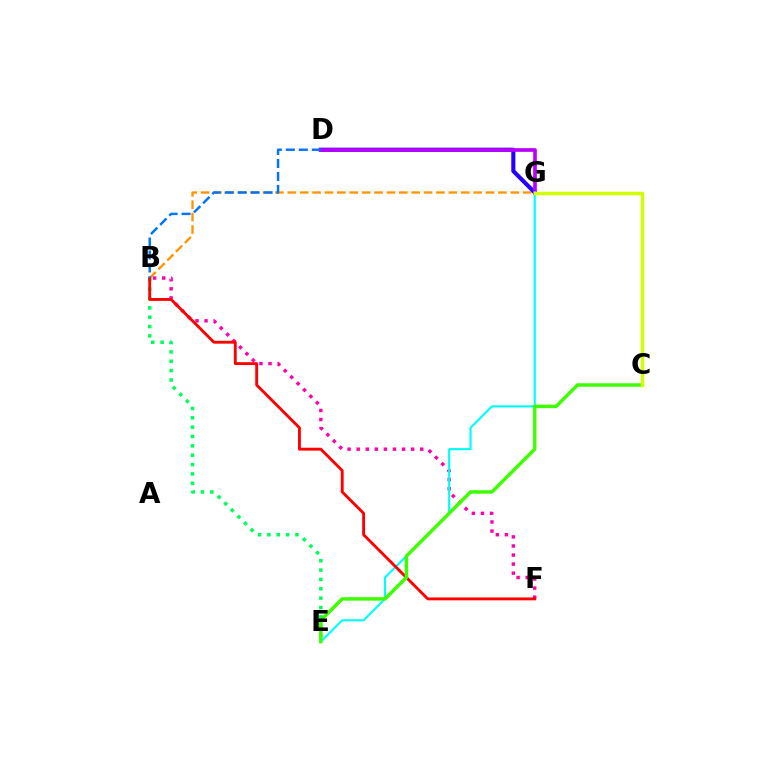{('B', 'F'): [{'color': '#ff00ac', 'line_style': 'dotted', 'thickness': 2.47}, {'color': '#ff0000', 'line_style': 'solid', 'thickness': 2.06}], ('B', 'G'): [{'color': '#ff9400', 'line_style': 'dashed', 'thickness': 1.68}], ('D', 'G'): [{'color': '#2500ff', 'line_style': 'solid', 'thickness': 2.95}, {'color': '#b900ff', 'line_style': 'solid', 'thickness': 2.63}], ('E', 'G'): [{'color': '#00fff6', 'line_style': 'solid', 'thickness': 1.55}], ('B', 'E'): [{'color': '#00ff5c', 'line_style': 'dotted', 'thickness': 2.54}], ('B', 'D'): [{'color': '#0074ff', 'line_style': 'dashed', 'thickness': 1.76}], ('C', 'E'): [{'color': '#3dff00', 'line_style': 'solid', 'thickness': 2.5}], ('C', 'G'): [{'color': '#d1ff00', 'line_style': 'solid', 'thickness': 2.48}]}